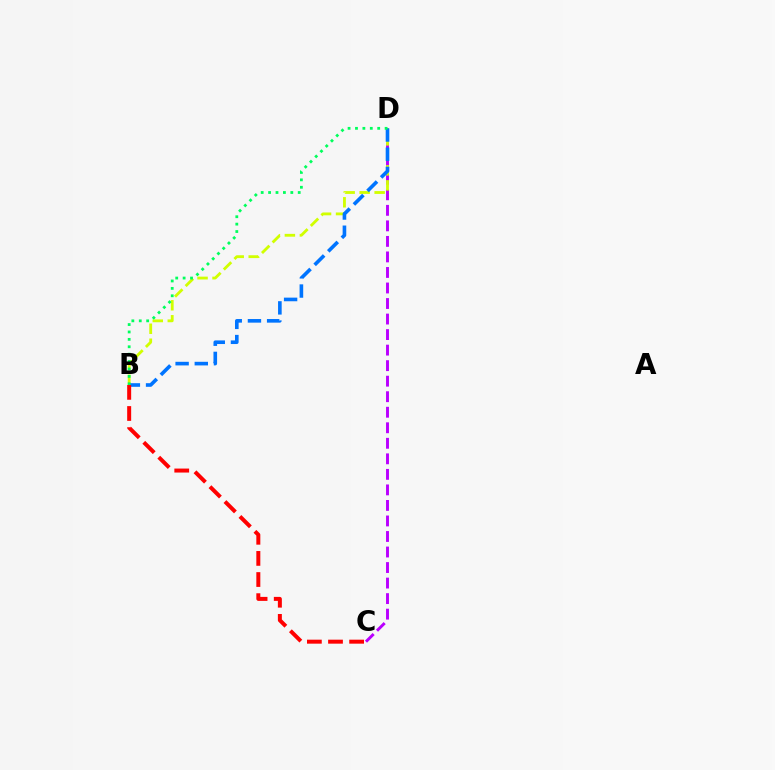{('C', 'D'): [{'color': '#b900ff', 'line_style': 'dashed', 'thickness': 2.11}], ('B', 'D'): [{'color': '#d1ff00', 'line_style': 'dashed', 'thickness': 2.04}, {'color': '#0074ff', 'line_style': 'dashed', 'thickness': 2.61}, {'color': '#00ff5c', 'line_style': 'dotted', 'thickness': 2.01}], ('B', 'C'): [{'color': '#ff0000', 'line_style': 'dashed', 'thickness': 2.87}]}